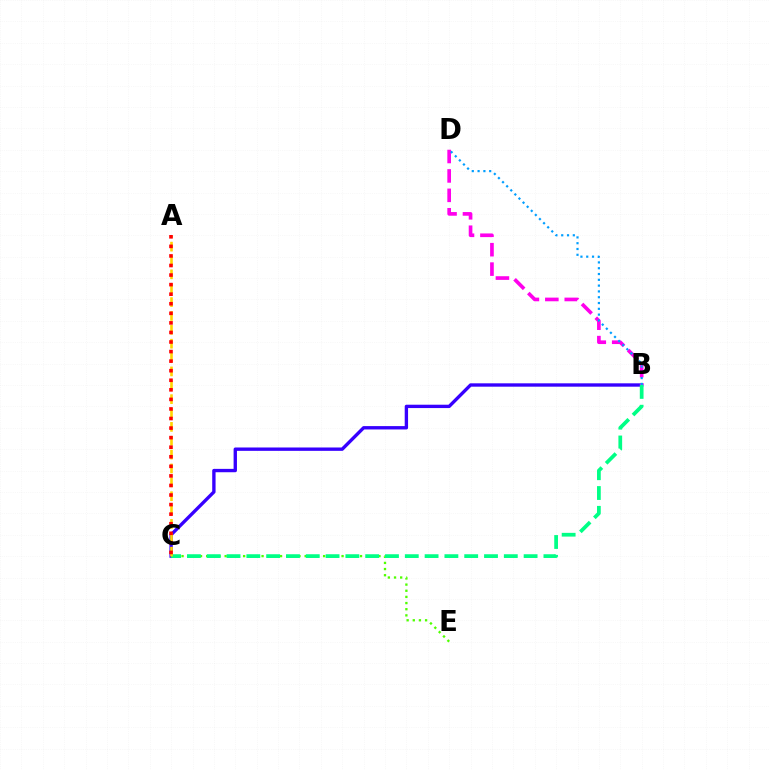{('C', 'E'): [{'color': '#4fff00', 'line_style': 'dotted', 'thickness': 1.67}], ('B', 'C'): [{'color': '#3700ff', 'line_style': 'solid', 'thickness': 2.42}, {'color': '#00ff86', 'line_style': 'dashed', 'thickness': 2.69}], ('A', 'C'): [{'color': '#ffd500', 'line_style': 'dashed', 'thickness': 1.88}, {'color': '#ff0000', 'line_style': 'dotted', 'thickness': 2.6}], ('B', 'D'): [{'color': '#ff00ed', 'line_style': 'dashed', 'thickness': 2.64}, {'color': '#009eff', 'line_style': 'dotted', 'thickness': 1.58}]}